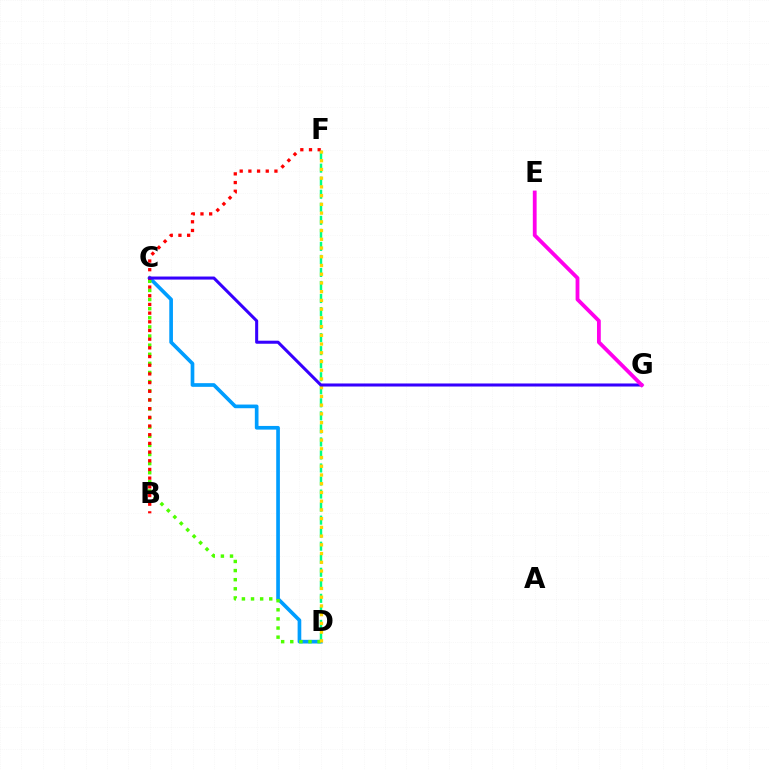{('C', 'D'): [{'color': '#009eff', 'line_style': 'solid', 'thickness': 2.64}, {'color': '#4fff00', 'line_style': 'dotted', 'thickness': 2.48}], ('D', 'F'): [{'color': '#00ff86', 'line_style': 'dashed', 'thickness': 1.77}, {'color': '#ffd500', 'line_style': 'dotted', 'thickness': 2.37}], ('B', 'F'): [{'color': '#ff0000', 'line_style': 'dotted', 'thickness': 2.36}], ('C', 'G'): [{'color': '#3700ff', 'line_style': 'solid', 'thickness': 2.19}], ('E', 'G'): [{'color': '#ff00ed', 'line_style': 'solid', 'thickness': 2.74}]}